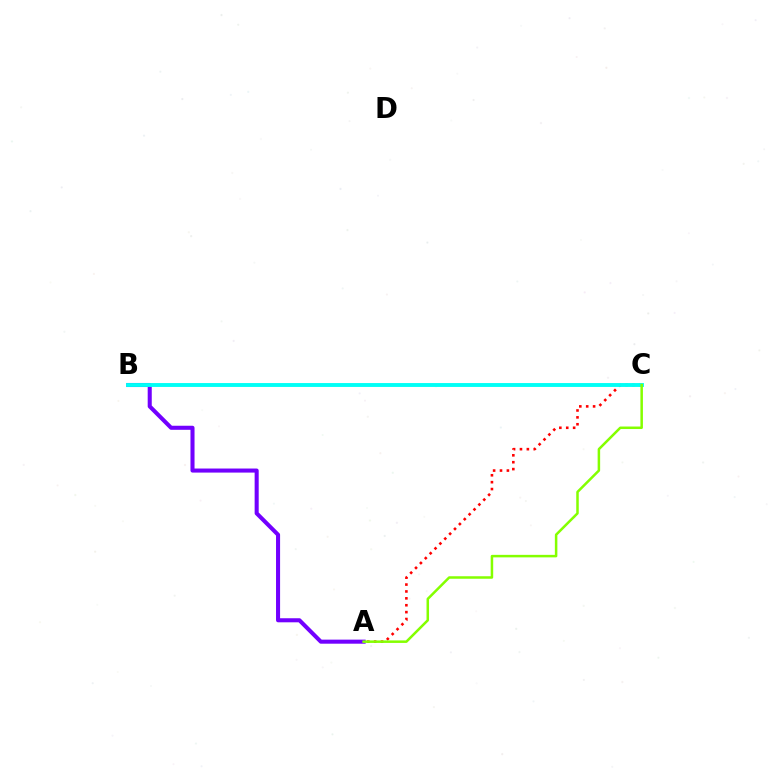{('A', 'B'): [{'color': '#7200ff', 'line_style': 'solid', 'thickness': 2.92}], ('A', 'C'): [{'color': '#ff0000', 'line_style': 'dotted', 'thickness': 1.87}, {'color': '#84ff00', 'line_style': 'solid', 'thickness': 1.81}], ('B', 'C'): [{'color': '#00fff6', 'line_style': 'solid', 'thickness': 2.8}]}